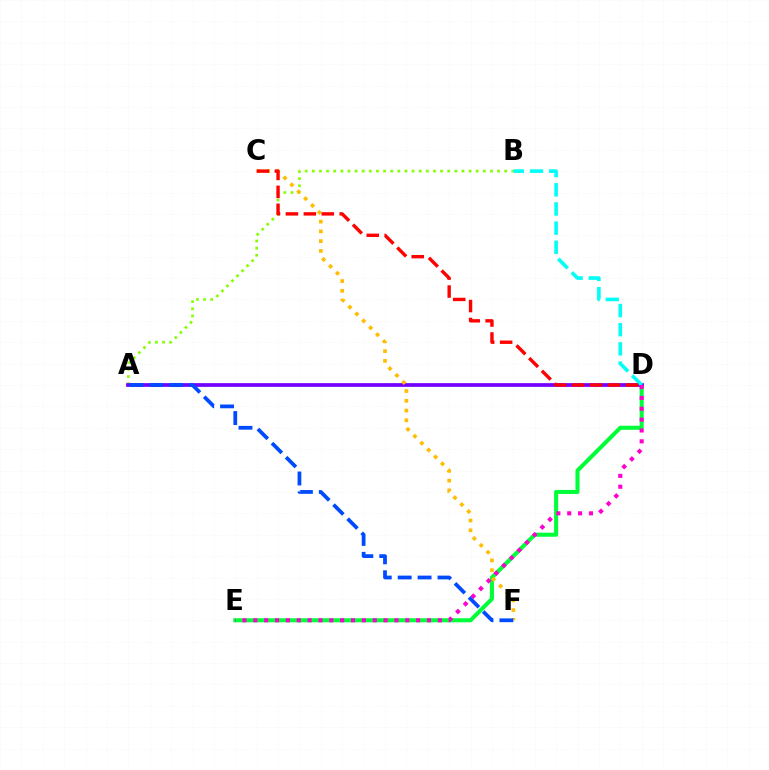{('A', 'B'): [{'color': '#84ff00', 'line_style': 'dotted', 'thickness': 1.94}], ('D', 'E'): [{'color': '#00ff39', 'line_style': 'solid', 'thickness': 2.93}, {'color': '#ff00cf', 'line_style': 'dotted', 'thickness': 2.95}], ('A', 'D'): [{'color': '#7200ff', 'line_style': 'solid', 'thickness': 2.67}], ('B', 'D'): [{'color': '#00fff6', 'line_style': 'dashed', 'thickness': 2.6}], ('C', 'F'): [{'color': '#ffbd00', 'line_style': 'dotted', 'thickness': 2.65}], ('C', 'D'): [{'color': '#ff0000', 'line_style': 'dashed', 'thickness': 2.44}], ('A', 'F'): [{'color': '#004bff', 'line_style': 'dashed', 'thickness': 2.7}]}